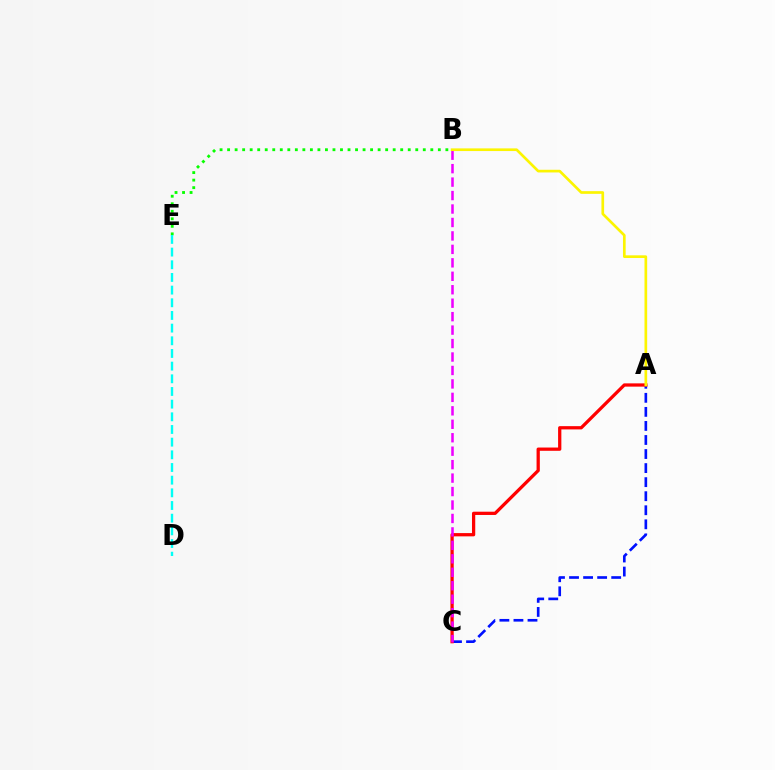{('A', 'C'): [{'color': '#0010ff', 'line_style': 'dashed', 'thickness': 1.91}, {'color': '#ff0000', 'line_style': 'solid', 'thickness': 2.35}], ('B', 'E'): [{'color': '#08ff00', 'line_style': 'dotted', 'thickness': 2.04}], ('B', 'C'): [{'color': '#ee00ff', 'line_style': 'dashed', 'thickness': 1.83}], ('A', 'B'): [{'color': '#fcf500', 'line_style': 'solid', 'thickness': 1.93}], ('D', 'E'): [{'color': '#00fff6', 'line_style': 'dashed', 'thickness': 1.72}]}